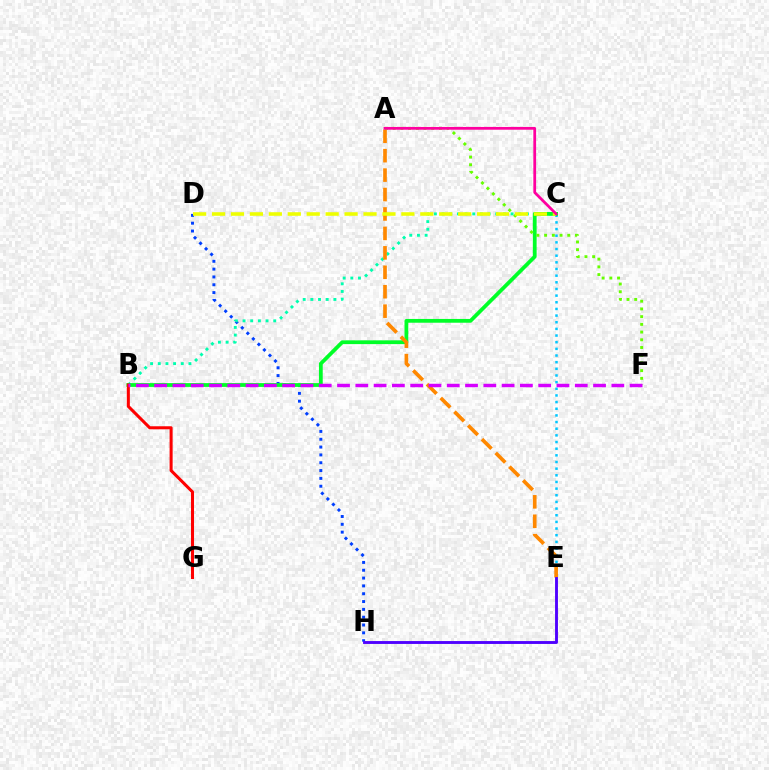{('D', 'H'): [{'color': '#003fff', 'line_style': 'dotted', 'thickness': 2.13}], ('B', 'C'): [{'color': '#00ffaf', 'line_style': 'dotted', 'thickness': 2.08}, {'color': '#00ff27', 'line_style': 'solid', 'thickness': 2.72}], ('C', 'E'): [{'color': '#00c7ff', 'line_style': 'dotted', 'thickness': 1.81}], ('A', 'E'): [{'color': '#ff8800', 'line_style': 'dashed', 'thickness': 2.64}], ('A', 'F'): [{'color': '#66ff00', 'line_style': 'dotted', 'thickness': 2.1}], ('C', 'D'): [{'color': '#eeff00', 'line_style': 'dashed', 'thickness': 2.57}], ('A', 'C'): [{'color': '#ff00a0', 'line_style': 'solid', 'thickness': 1.99}], ('B', 'G'): [{'color': '#ff0000', 'line_style': 'solid', 'thickness': 2.19}], ('B', 'F'): [{'color': '#d600ff', 'line_style': 'dashed', 'thickness': 2.48}], ('E', 'H'): [{'color': '#4f00ff', 'line_style': 'solid', 'thickness': 2.07}]}